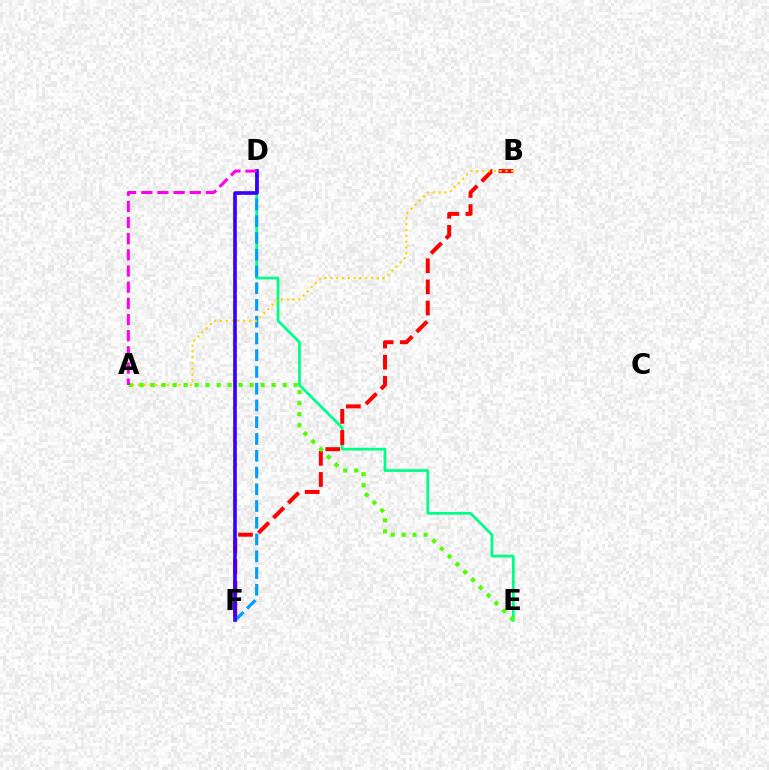{('D', 'E'): [{'color': '#00ff86', 'line_style': 'solid', 'thickness': 1.98}], ('B', 'F'): [{'color': '#ff0000', 'line_style': 'dashed', 'thickness': 2.87}], ('D', 'F'): [{'color': '#009eff', 'line_style': 'dashed', 'thickness': 2.28}, {'color': '#3700ff', 'line_style': 'solid', 'thickness': 2.63}], ('A', 'B'): [{'color': '#ffd500', 'line_style': 'dotted', 'thickness': 1.58}], ('A', 'E'): [{'color': '#4fff00', 'line_style': 'dotted', 'thickness': 2.99}], ('A', 'D'): [{'color': '#ff00ed', 'line_style': 'dashed', 'thickness': 2.2}]}